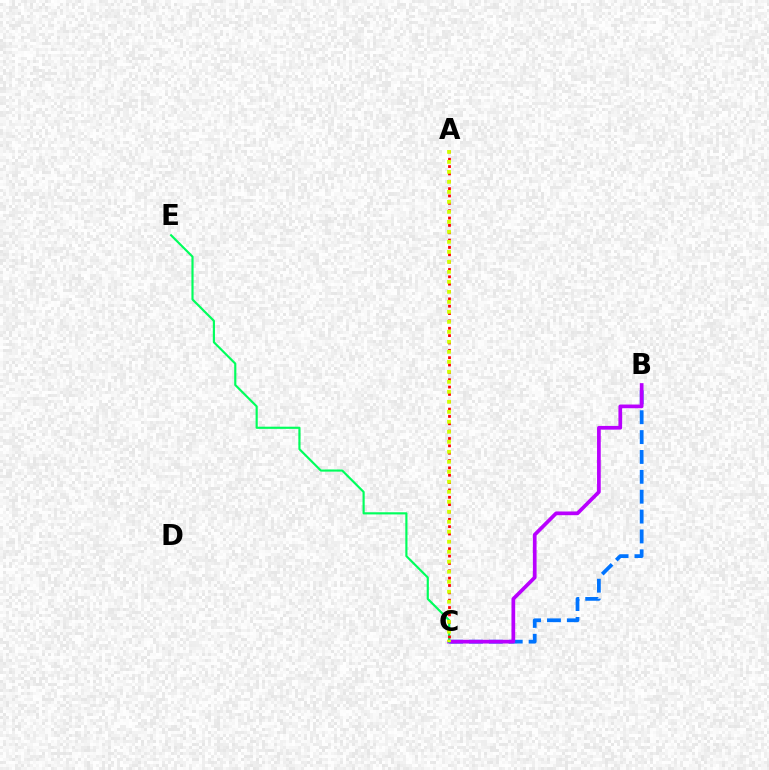{('B', 'C'): [{'color': '#0074ff', 'line_style': 'dashed', 'thickness': 2.7}, {'color': '#b900ff', 'line_style': 'solid', 'thickness': 2.67}], ('C', 'E'): [{'color': '#00ff5c', 'line_style': 'solid', 'thickness': 1.56}], ('A', 'C'): [{'color': '#ff0000', 'line_style': 'dotted', 'thickness': 2.0}, {'color': '#d1ff00', 'line_style': 'dotted', 'thickness': 2.72}]}